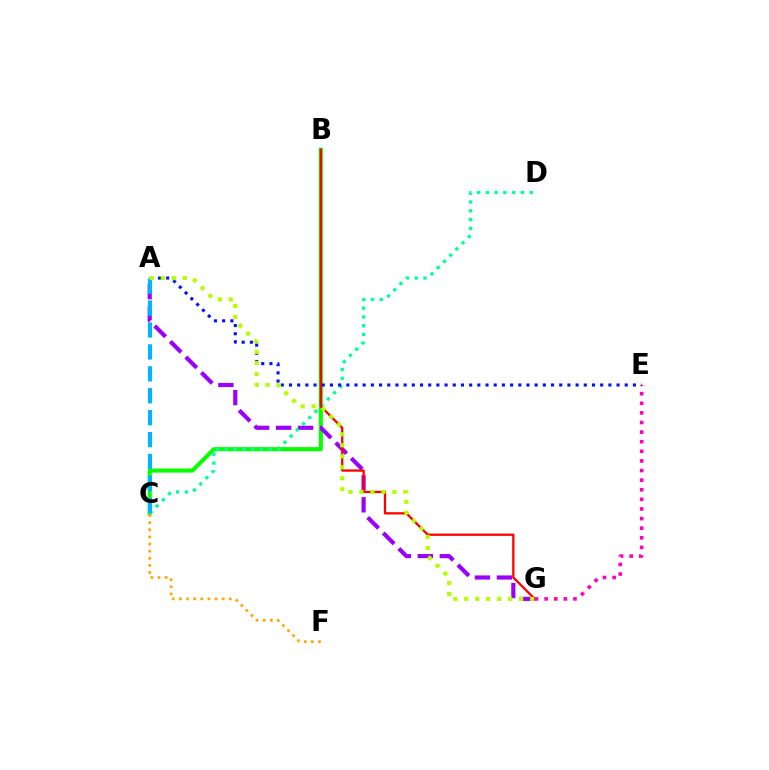{('B', 'C'): [{'color': '#08ff00', 'line_style': 'solid', 'thickness': 2.95}], ('C', 'F'): [{'color': '#ffa500', 'line_style': 'dotted', 'thickness': 1.94}], ('A', 'G'): [{'color': '#9b00ff', 'line_style': 'dashed', 'thickness': 2.99}, {'color': '#b3ff00', 'line_style': 'dotted', 'thickness': 2.98}], ('C', 'D'): [{'color': '#00ff9d', 'line_style': 'dotted', 'thickness': 2.38}], ('A', 'E'): [{'color': '#0010ff', 'line_style': 'dotted', 'thickness': 2.22}], ('B', 'G'): [{'color': '#ff0000', 'line_style': 'solid', 'thickness': 1.65}], ('A', 'C'): [{'color': '#00b5ff', 'line_style': 'dashed', 'thickness': 2.98}], ('E', 'G'): [{'color': '#ff00bd', 'line_style': 'dotted', 'thickness': 2.61}]}